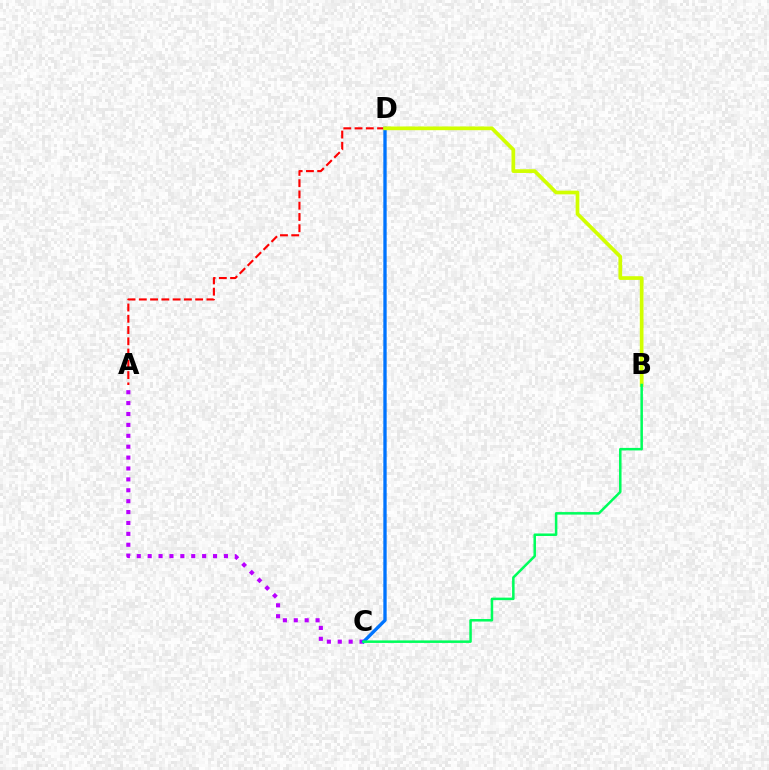{('A', 'C'): [{'color': '#b900ff', 'line_style': 'dotted', 'thickness': 2.96}], ('A', 'D'): [{'color': '#ff0000', 'line_style': 'dashed', 'thickness': 1.53}], ('C', 'D'): [{'color': '#0074ff', 'line_style': 'solid', 'thickness': 2.4}], ('B', 'D'): [{'color': '#d1ff00', 'line_style': 'solid', 'thickness': 2.66}], ('B', 'C'): [{'color': '#00ff5c', 'line_style': 'solid', 'thickness': 1.81}]}